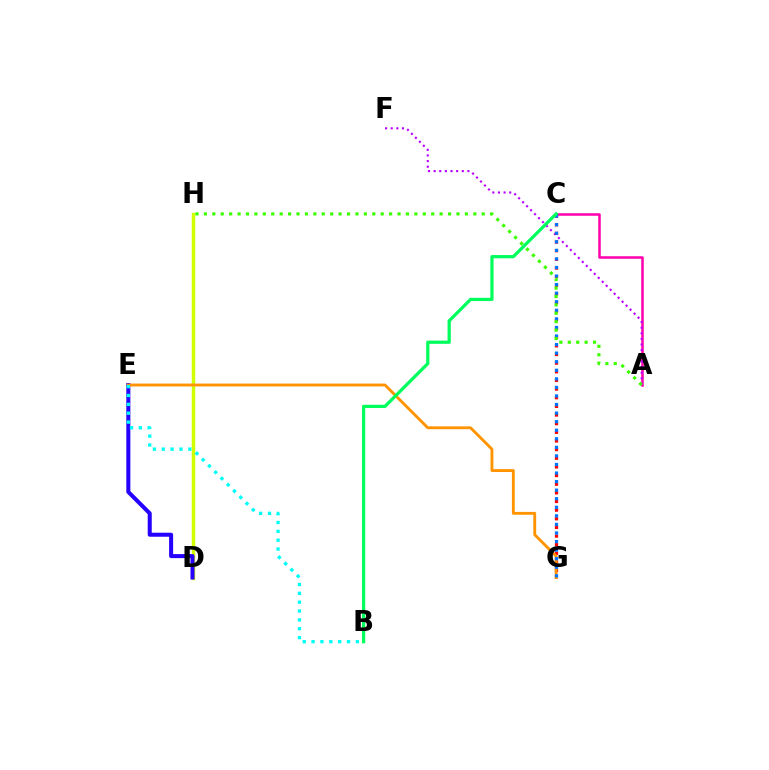{('D', 'H'): [{'color': '#d1ff00', 'line_style': 'solid', 'thickness': 2.49}], ('A', 'C'): [{'color': '#ff00ac', 'line_style': 'solid', 'thickness': 1.82}], ('A', 'F'): [{'color': '#b900ff', 'line_style': 'dotted', 'thickness': 1.53}], ('D', 'E'): [{'color': '#2500ff', 'line_style': 'solid', 'thickness': 2.9}], ('C', 'G'): [{'color': '#ff0000', 'line_style': 'dotted', 'thickness': 2.35}, {'color': '#0074ff', 'line_style': 'dotted', 'thickness': 2.33}], ('E', 'G'): [{'color': '#ff9400', 'line_style': 'solid', 'thickness': 2.07}], ('B', 'C'): [{'color': '#00ff5c', 'line_style': 'solid', 'thickness': 2.33}], ('A', 'H'): [{'color': '#3dff00', 'line_style': 'dotted', 'thickness': 2.29}], ('B', 'E'): [{'color': '#00fff6', 'line_style': 'dotted', 'thickness': 2.41}]}